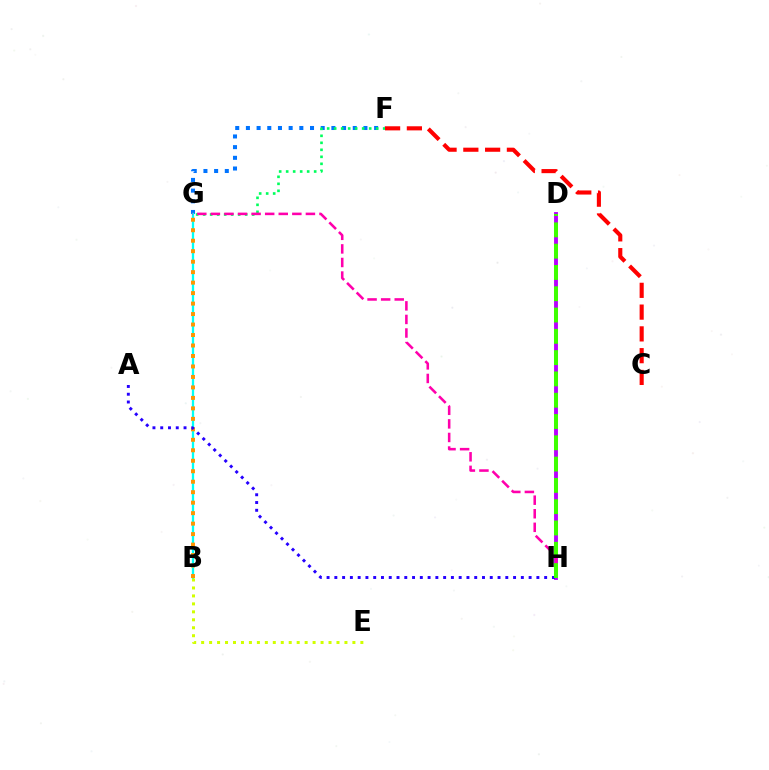{('F', 'G'): [{'color': '#0074ff', 'line_style': 'dotted', 'thickness': 2.9}, {'color': '#00ff5c', 'line_style': 'dotted', 'thickness': 1.9}], ('B', 'G'): [{'color': '#00fff6', 'line_style': 'solid', 'thickness': 1.65}, {'color': '#ff9400', 'line_style': 'dotted', 'thickness': 2.85}], ('B', 'E'): [{'color': '#d1ff00', 'line_style': 'dotted', 'thickness': 2.16}], ('C', 'F'): [{'color': '#ff0000', 'line_style': 'dashed', 'thickness': 2.96}], ('D', 'H'): [{'color': '#b900ff', 'line_style': 'solid', 'thickness': 2.8}, {'color': '#3dff00', 'line_style': 'dashed', 'thickness': 2.89}], ('G', 'H'): [{'color': '#ff00ac', 'line_style': 'dashed', 'thickness': 1.84}], ('A', 'H'): [{'color': '#2500ff', 'line_style': 'dotted', 'thickness': 2.11}]}